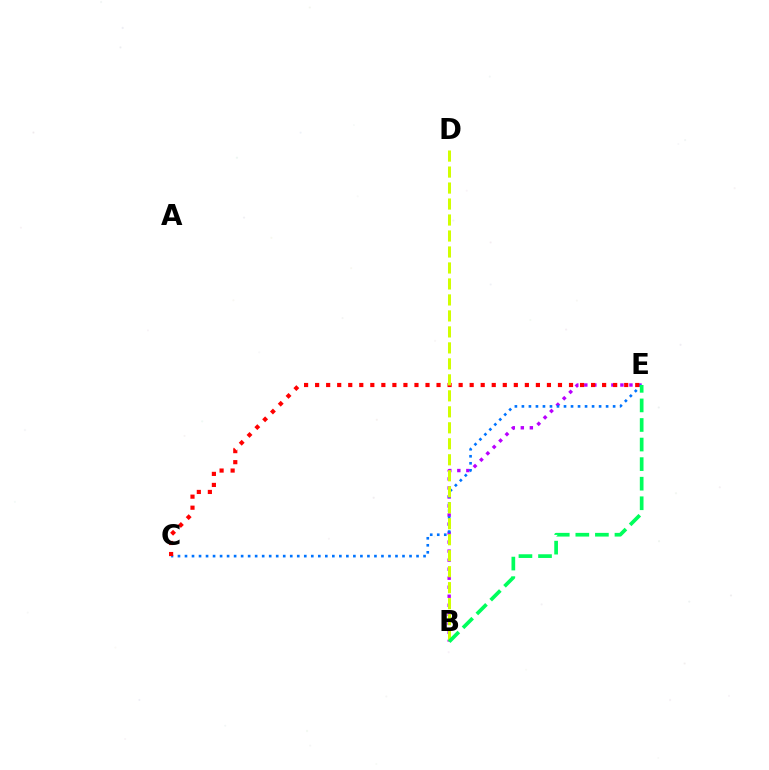{('B', 'E'): [{'color': '#b900ff', 'line_style': 'dotted', 'thickness': 2.45}, {'color': '#00ff5c', 'line_style': 'dashed', 'thickness': 2.66}], ('C', 'E'): [{'color': '#0074ff', 'line_style': 'dotted', 'thickness': 1.91}, {'color': '#ff0000', 'line_style': 'dotted', 'thickness': 3.0}], ('B', 'D'): [{'color': '#d1ff00', 'line_style': 'dashed', 'thickness': 2.17}]}